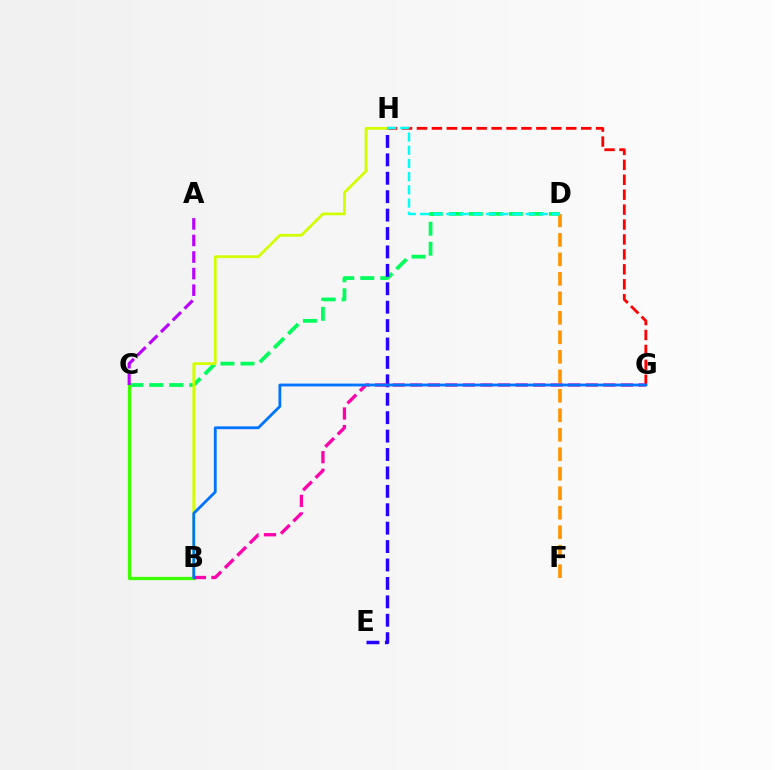{('D', 'F'): [{'color': '#ff9400', 'line_style': 'dashed', 'thickness': 2.65}], ('C', 'D'): [{'color': '#00ff5c', 'line_style': 'dashed', 'thickness': 2.72}], ('G', 'H'): [{'color': '#ff0000', 'line_style': 'dashed', 'thickness': 2.03}], ('E', 'H'): [{'color': '#2500ff', 'line_style': 'dashed', 'thickness': 2.5}], ('B', 'C'): [{'color': '#3dff00', 'line_style': 'solid', 'thickness': 2.35}], ('A', 'C'): [{'color': '#b900ff', 'line_style': 'dashed', 'thickness': 2.25}], ('B', 'H'): [{'color': '#d1ff00', 'line_style': 'solid', 'thickness': 1.96}], ('D', 'H'): [{'color': '#00fff6', 'line_style': 'dashed', 'thickness': 1.79}], ('B', 'G'): [{'color': '#ff00ac', 'line_style': 'dashed', 'thickness': 2.38}, {'color': '#0074ff', 'line_style': 'solid', 'thickness': 2.02}]}